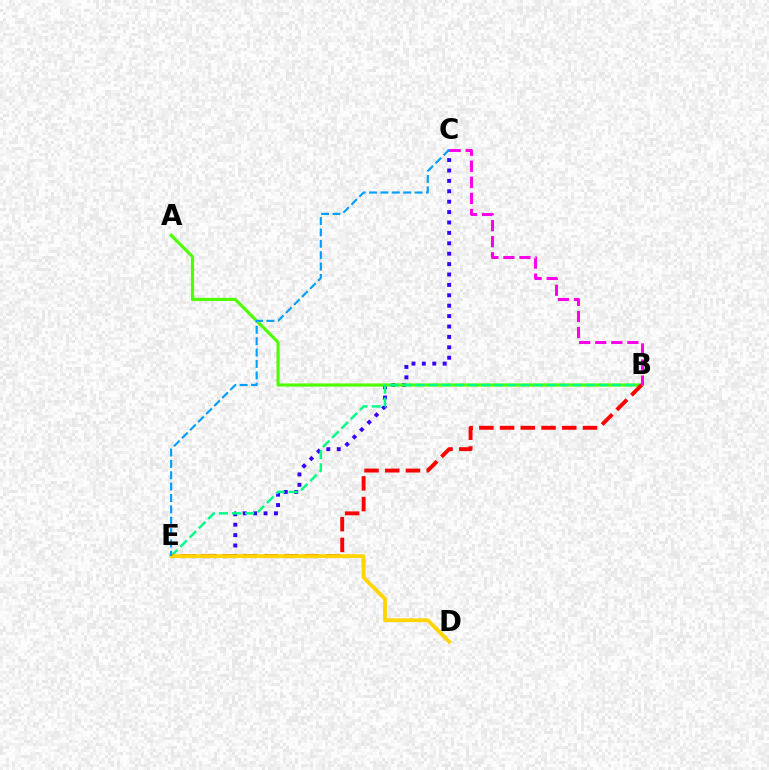{('C', 'E'): [{'color': '#3700ff', 'line_style': 'dotted', 'thickness': 2.83}, {'color': '#009eff', 'line_style': 'dashed', 'thickness': 1.55}], ('A', 'B'): [{'color': '#4fff00', 'line_style': 'solid', 'thickness': 2.27}], ('B', 'E'): [{'color': '#00ff86', 'line_style': 'dashed', 'thickness': 1.78}, {'color': '#ff0000', 'line_style': 'dashed', 'thickness': 2.82}], ('B', 'C'): [{'color': '#ff00ed', 'line_style': 'dashed', 'thickness': 2.18}], ('D', 'E'): [{'color': '#ffd500', 'line_style': 'solid', 'thickness': 2.74}]}